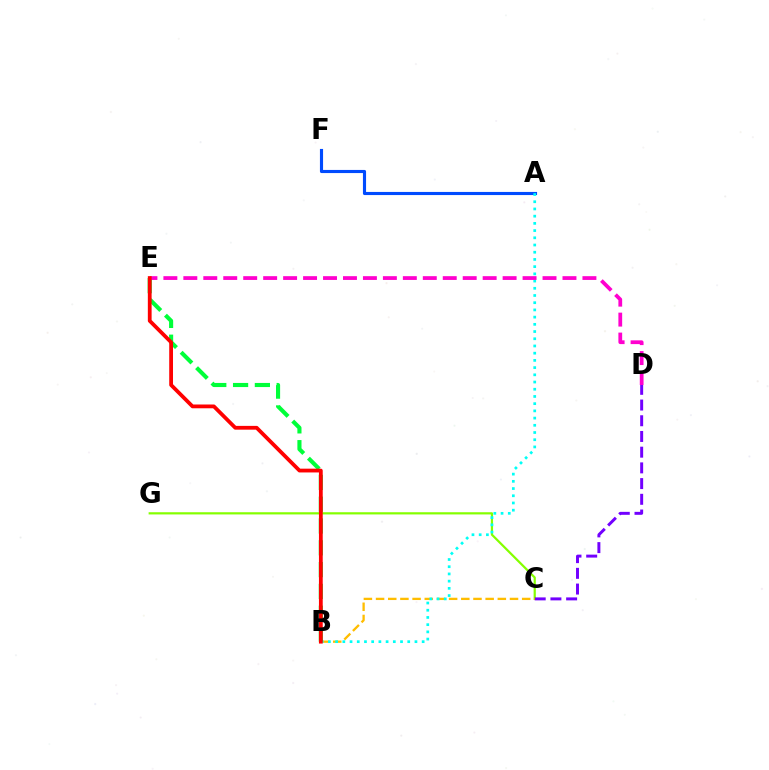{('C', 'G'): [{'color': '#84ff00', 'line_style': 'solid', 'thickness': 1.59}], ('C', 'D'): [{'color': '#7200ff', 'line_style': 'dashed', 'thickness': 2.13}], ('B', 'C'): [{'color': '#ffbd00', 'line_style': 'dashed', 'thickness': 1.65}], ('A', 'F'): [{'color': '#004bff', 'line_style': 'solid', 'thickness': 2.25}], ('A', 'B'): [{'color': '#00fff6', 'line_style': 'dotted', 'thickness': 1.96}], ('B', 'E'): [{'color': '#00ff39', 'line_style': 'dashed', 'thickness': 2.96}, {'color': '#ff0000', 'line_style': 'solid', 'thickness': 2.72}], ('D', 'E'): [{'color': '#ff00cf', 'line_style': 'dashed', 'thickness': 2.71}]}